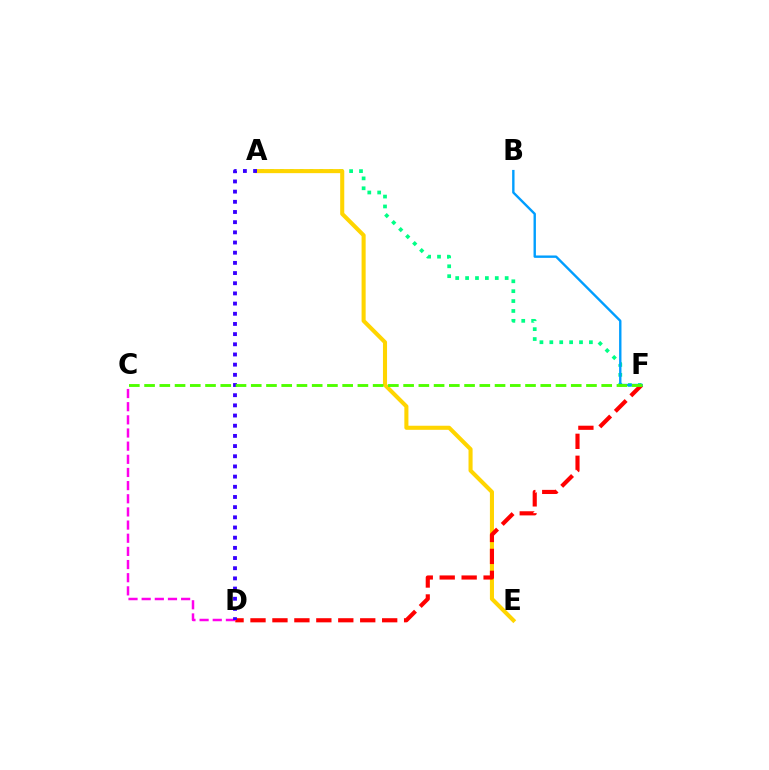{('A', 'F'): [{'color': '#00ff86', 'line_style': 'dotted', 'thickness': 2.69}], ('A', 'E'): [{'color': '#ffd500', 'line_style': 'solid', 'thickness': 2.94}], ('D', 'F'): [{'color': '#ff0000', 'line_style': 'dashed', 'thickness': 2.98}], ('B', 'F'): [{'color': '#009eff', 'line_style': 'solid', 'thickness': 1.72}], ('C', 'D'): [{'color': '#ff00ed', 'line_style': 'dashed', 'thickness': 1.79}], ('A', 'D'): [{'color': '#3700ff', 'line_style': 'dotted', 'thickness': 2.77}], ('C', 'F'): [{'color': '#4fff00', 'line_style': 'dashed', 'thickness': 2.07}]}